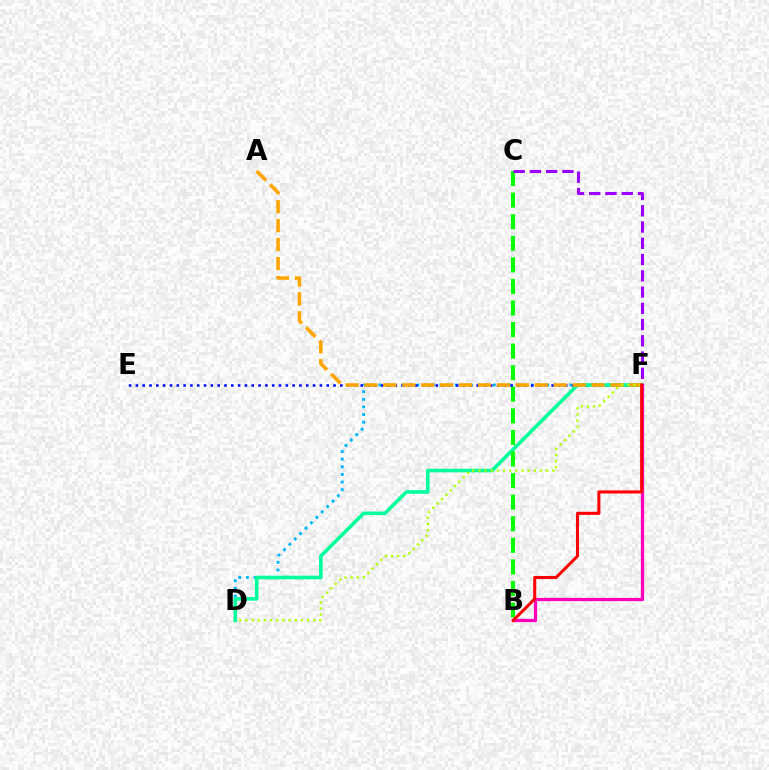{('D', 'F'): [{'color': '#00b5ff', 'line_style': 'dotted', 'thickness': 2.07}, {'color': '#00ff9d', 'line_style': 'solid', 'thickness': 2.6}, {'color': '#b3ff00', 'line_style': 'dotted', 'thickness': 1.67}], ('E', 'F'): [{'color': '#0010ff', 'line_style': 'dotted', 'thickness': 1.85}], ('A', 'F'): [{'color': '#ffa500', 'line_style': 'dashed', 'thickness': 2.57}], ('B', 'F'): [{'color': '#ff00bd', 'line_style': 'solid', 'thickness': 2.37}, {'color': '#ff0000', 'line_style': 'solid', 'thickness': 2.2}], ('B', 'C'): [{'color': '#08ff00', 'line_style': 'dashed', 'thickness': 2.93}], ('C', 'F'): [{'color': '#9b00ff', 'line_style': 'dashed', 'thickness': 2.21}]}